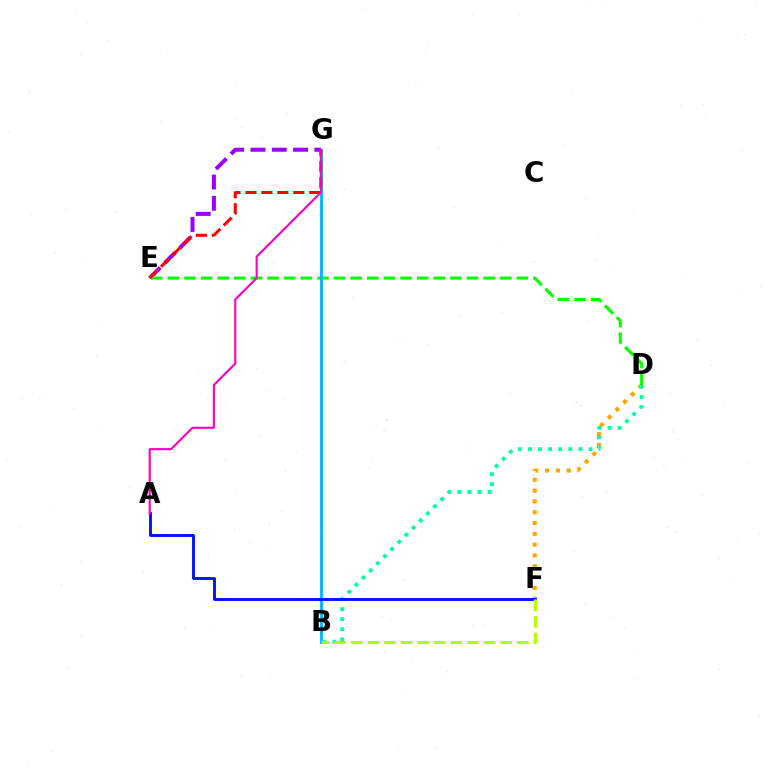{('D', 'F'): [{'color': '#ffa500', 'line_style': 'dotted', 'thickness': 2.94}], ('E', 'G'): [{'color': '#9b00ff', 'line_style': 'dashed', 'thickness': 2.89}, {'color': '#ff0000', 'line_style': 'dashed', 'thickness': 2.17}], ('D', 'E'): [{'color': '#08ff00', 'line_style': 'dashed', 'thickness': 2.26}], ('B', 'G'): [{'color': '#00b5ff', 'line_style': 'solid', 'thickness': 2.05}], ('B', 'D'): [{'color': '#00ff9d', 'line_style': 'dotted', 'thickness': 2.74}], ('A', 'F'): [{'color': '#0010ff', 'line_style': 'solid', 'thickness': 2.07}], ('A', 'G'): [{'color': '#ff00bd', 'line_style': 'solid', 'thickness': 1.53}], ('B', 'F'): [{'color': '#b3ff00', 'line_style': 'dashed', 'thickness': 2.26}]}